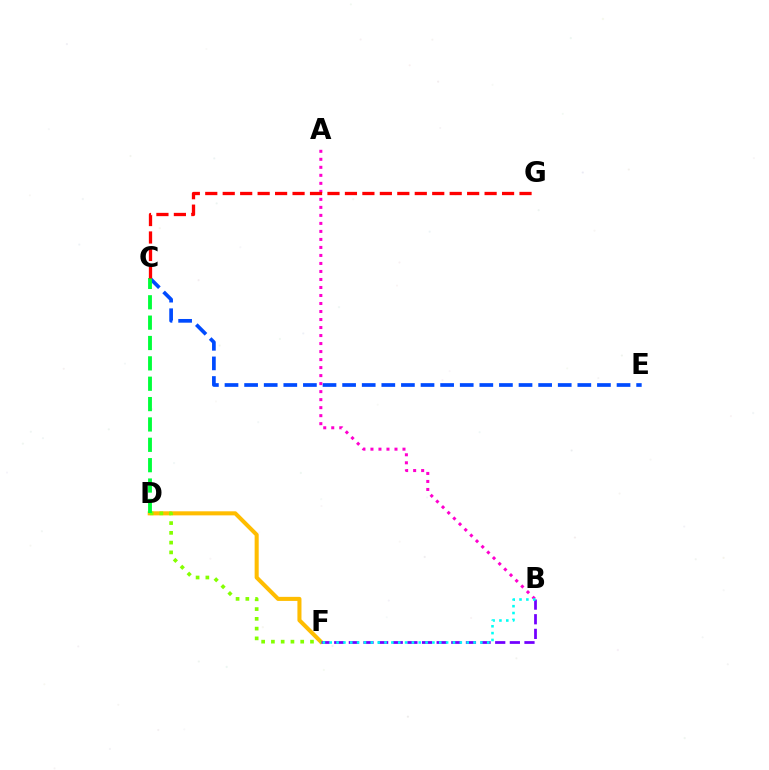{('C', 'E'): [{'color': '#004bff', 'line_style': 'dashed', 'thickness': 2.66}], ('D', 'F'): [{'color': '#ffbd00', 'line_style': 'solid', 'thickness': 2.92}, {'color': '#84ff00', 'line_style': 'dotted', 'thickness': 2.65}], ('B', 'F'): [{'color': '#7200ff', 'line_style': 'dashed', 'thickness': 1.99}, {'color': '#00fff6', 'line_style': 'dotted', 'thickness': 1.86}], ('C', 'D'): [{'color': '#00ff39', 'line_style': 'dashed', 'thickness': 2.77}], ('A', 'B'): [{'color': '#ff00cf', 'line_style': 'dotted', 'thickness': 2.18}], ('C', 'G'): [{'color': '#ff0000', 'line_style': 'dashed', 'thickness': 2.37}]}